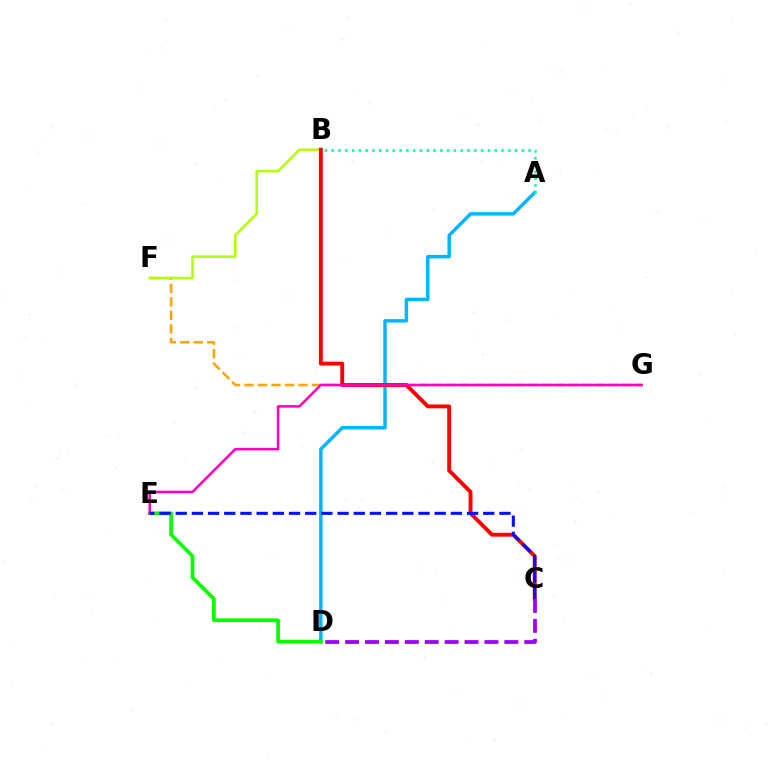{('A', 'D'): [{'color': '#00b5ff', 'line_style': 'solid', 'thickness': 2.48}], ('F', 'G'): [{'color': '#ffa500', 'line_style': 'dashed', 'thickness': 1.83}], ('A', 'B'): [{'color': '#00ff9d', 'line_style': 'dotted', 'thickness': 1.85}], ('D', 'E'): [{'color': '#08ff00', 'line_style': 'solid', 'thickness': 2.66}], ('B', 'F'): [{'color': '#b3ff00', 'line_style': 'solid', 'thickness': 1.82}], ('B', 'C'): [{'color': '#ff0000', 'line_style': 'solid', 'thickness': 2.79}], ('E', 'G'): [{'color': '#ff00bd', 'line_style': 'solid', 'thickness': 1.82}], ('C', 'E'): [{'color': '#0010ff', 'line_style': 'dashed', 'thickness': 2.2}], ('C', 'D'): [{'color': '#9b00ff', 'line_style': 'dashed', 'thickness': 2.7}]}